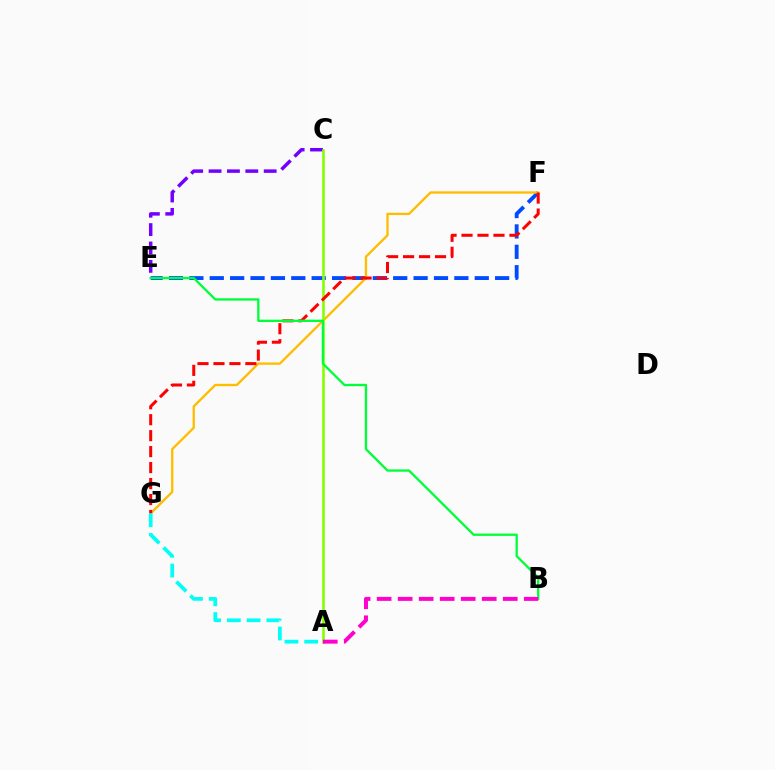{('E', 'F'): [{'color': '#004bff', 'line_style': 'dashed', 'thickness': 2.77}], ('C', 'E'): [{'color': '#7200ff', 'line_style': 'dashed', 'thickness': 2.5}], ('F', 'G'): [{'color': '#ffbd00', 'line_style': 'solid', 'thickness': 1.68}, {'color': '#ff0000', 'line_style': 'dashed', 'thickness': 2.17}], ('A', 'C'): [{'color': '#84ff00', 'line_style': 'solid', 'thickness': 1.88}], ('B', 'E'): [{'color': '#00ff39', 'line_style': 'solid', 'thickness': 1.67}], ('A', 'B'): [{'color': '#ff00cf', 'line_style': 'dashed', 'thickness': 2.86}], ('A', 'G'): [{'color': '#00fff6', 'line_style': 'dashed', 'thickness': 2.68}]}